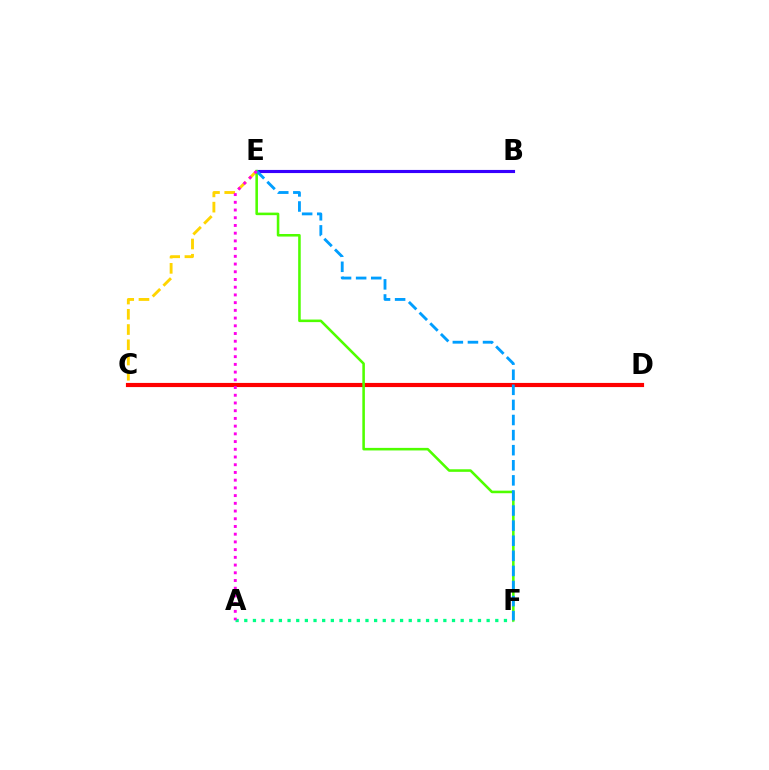{('B', 'E'): [{'color': '#3700ff', 'line_style': 'solid', 'thickness': 2.25}], ('C', 'D'): [{'color': '#ff0000', 'line_style': 'solid', 'thickness': 2.99}], ('A', 'F'): [{'color': '#00ff86', 'line_style': 'dotted', 'thickness': 2.35}], ('C', 'E'): [{'color': '#ffd500', 'line_style': 'dashed', 'thickness': 2.07}], ('E', 'F'): [{'color': '#4fff00', 'line_style': 'solid', 'thickness': 1.84}, {'color': '#009eff', 'line_style': 'dashed', 'thickness': 2.05}], ('A', 'E'): [{'color': '#ff00ed', 'line_style': 'dotted', 'thickness': 2.1}]}